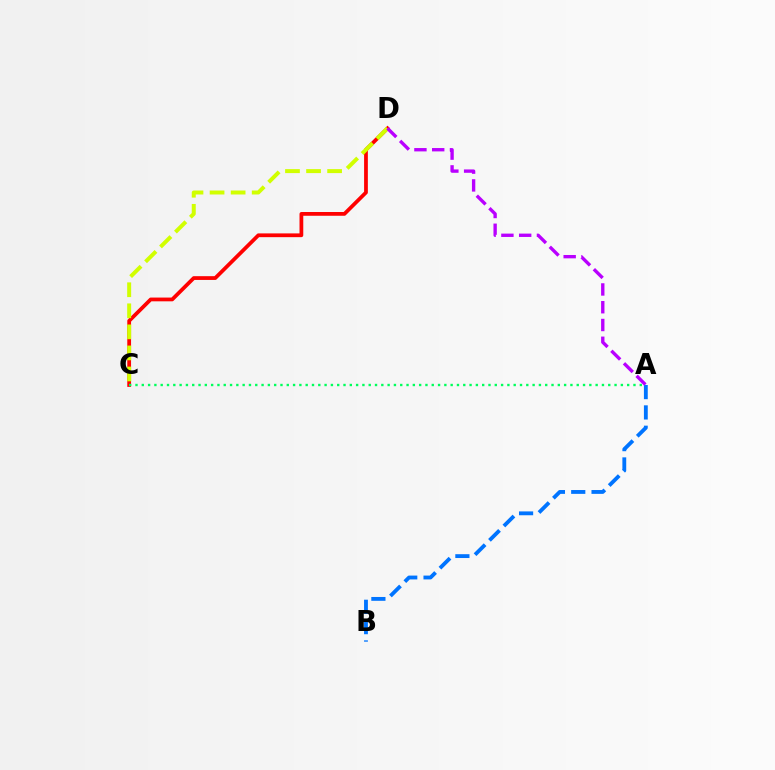{('C', 'D'): [{'color': '#ff0000', 'line_style': 'solid', 'thickness': 2.71}, {'color': '#d1ff00', 'line_style': 'dashed', 'thickness': 2.86}], ('A', 'B'): [{'color': '#0074ff', 'line_style': 'dashed', 'thickness': 2.76}], ('A', 'C'): [{'color': '#00ff5c', 'line_style': 'dotted', 'thickness': 1.71}], ('A', 'D'): [{'color': '#b900ff', 'line_style': 'dashed', 'thickness': 2.41}]}